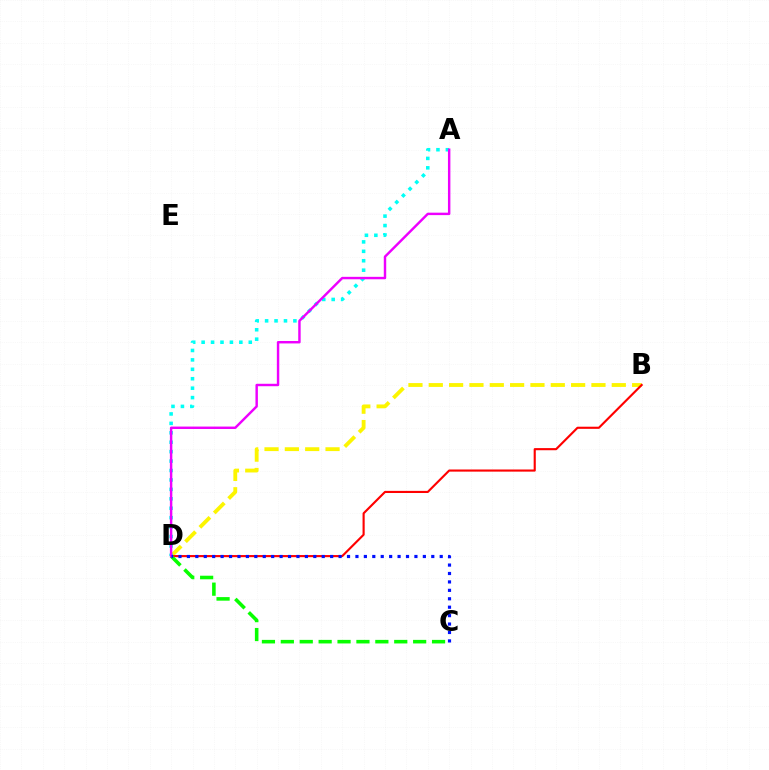{('B', 'D'): [{'color': '#fcf500', 'line_style': 'dashed', 'thickness': 2.76}, {'color': '#ff0000', 'line_style': 'solid', 'thickness': 1.53}], ('A', 'D'): [{'color': '#00fff6', 'line_style': 'dotted', 'thickness': 2.56}, {'color': '#ee00ff', 'line_style': 'solid', 'thickness': 1.76}], ('C', 'D'): [{'color': '#08ff00', 'line_style': 'dashed', 'thickness': 2.57}, {'color': '#0010ff', 'line_style': 'dotted', 'thickness': 2.29}]}